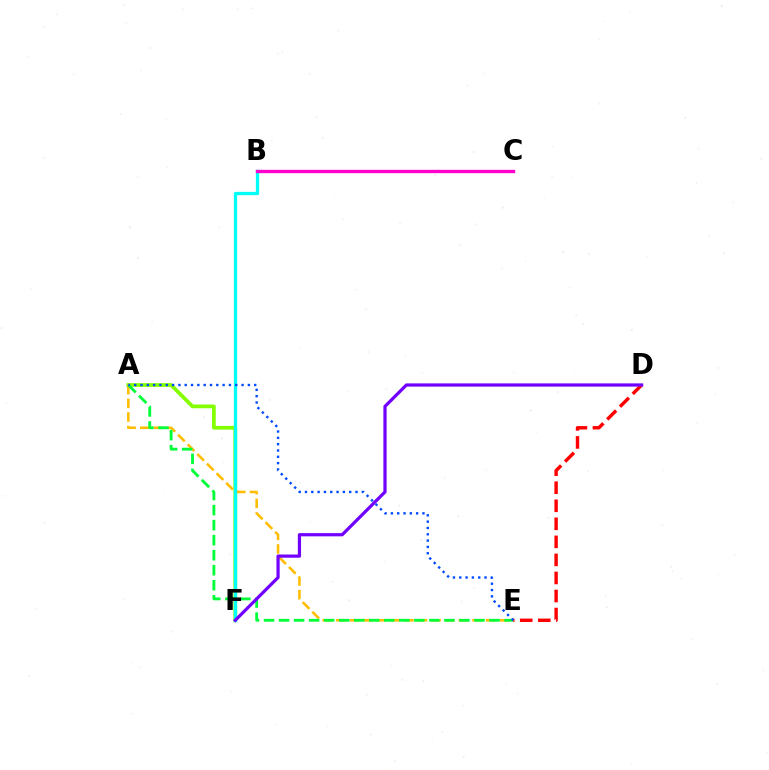{('A', 'F'): [{'color': '#84ff00', 'line_style': 'solid', 'thickness': 2.69}], ('A', 'E'): [{'color': '#ffbd00', 'line_style': 'dashed', 'thickness': 1.85}, {'color': '#00ff39', 'line_style': 'dashed', 'thickness': 2.04}, {'color': '#004bff', 'line_style': 'dotted', 'thickness': 1.72}], ('B', 'F'): [{'color': '#00fff6', 'line_style': 'solid', 'thickness': 2.36}], ('D', 'E'): [{'color': '#ff0000', 'line_style': 'dashed', 'thickness': 2.45}], ('B', 'C'): [{'color': '#ff00cf', 'line_style': 'solid', 'thickness': 2.41}], ('D', 'F'): [{'color': '#7200ff', 'line_style': 'solid', 'thickness': 2.32}]}